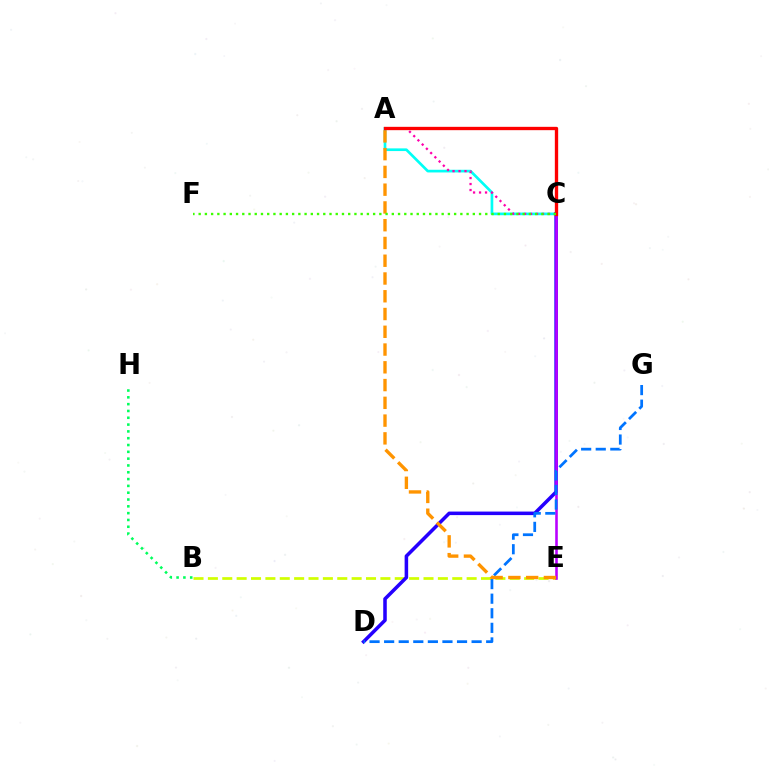{('B', 'E'): [{'color': '#d1ff00', 'line_style': 'dashed', 'thickness': 1.95}], ('B', 'H'): [{'color': '#00ff5c', 'line_style': 'dotted', 'thickness': 1.85}], ('A', 'C'): [{'color': '#00fff6', 'line_style': 'solid', 'thickness': 1.93}, {'color': '#ff00ac', 'line_style': 'dotted', 'thickness': 1.63}, {'color': '#ff0000', 'line_style': 'solid', 'thickness': 2.4}], ('C', 'D'): [{'color': '#2500ff', 'line_style': 'solid', 'thickness': 2.55}], ('C', 'E'): [{'color': '#b900ff', 'line_style': 'solid', 'thickness': 1.86}], ('D', 'G'): [{'color': '#0074ff', 'line_style': 'dashed', 'thickness': 1.98}], ('A', 'E'): [{'color': '#ff9400', 'line_style': 'dashed', 'thickness': 2.41}], ('C', 'F'): [{'color': '#3dff00', 'line_style': 'dotted', 'thickness': 1.69}]}